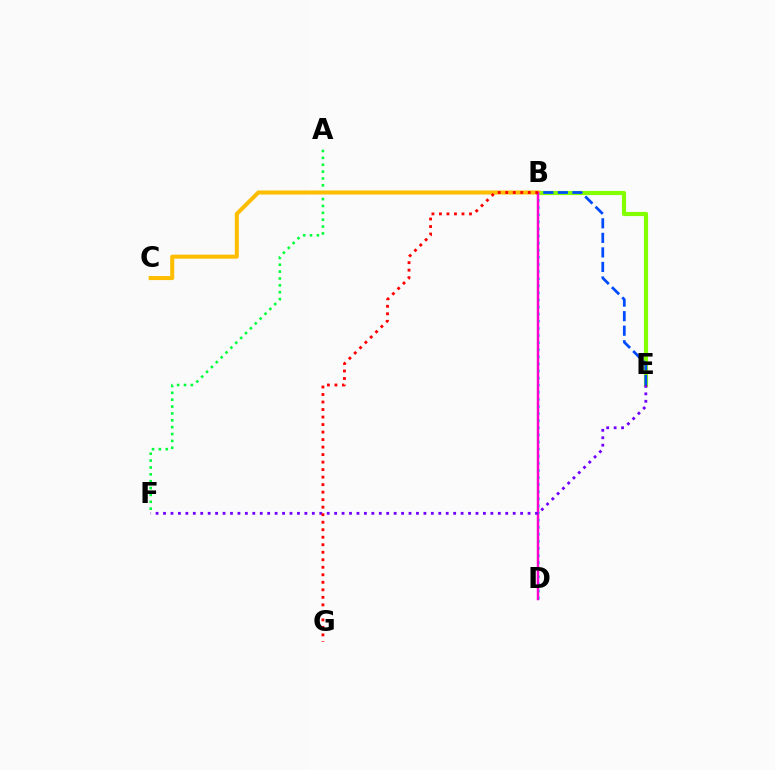{('A', 'F'): [{'color': '#00ff39', 'line_style': 'dotted', 'thickness': 1.87}], ('B', 'E'): [{'color': '#84ff00', 'line_style': 'solid', 'thickness': 3.0}, {'color': '#004bff', 'line_style': 'dashed', 'thickness': 1.98}], ('B', 'C'): [{'color': '#ffbd00', 'line_style': 'solid', 'thickness': 2.9}], ('B', 'D'): [{'color': '#00fff6', 'line_style': 'dotted', 'thickness': 1.93}, {'color': '#ff00cf', 'line_style': 'solid', 'thickness': 1.78}], ('E', 'F'): [{'color': '#7200ff', 'line_style': 'dotted', 'thickness': 2.02}], ('B', 'G'): [{'color': '#ff0000', 'line_style': 'dotted', 'thickness': 2.04}]}